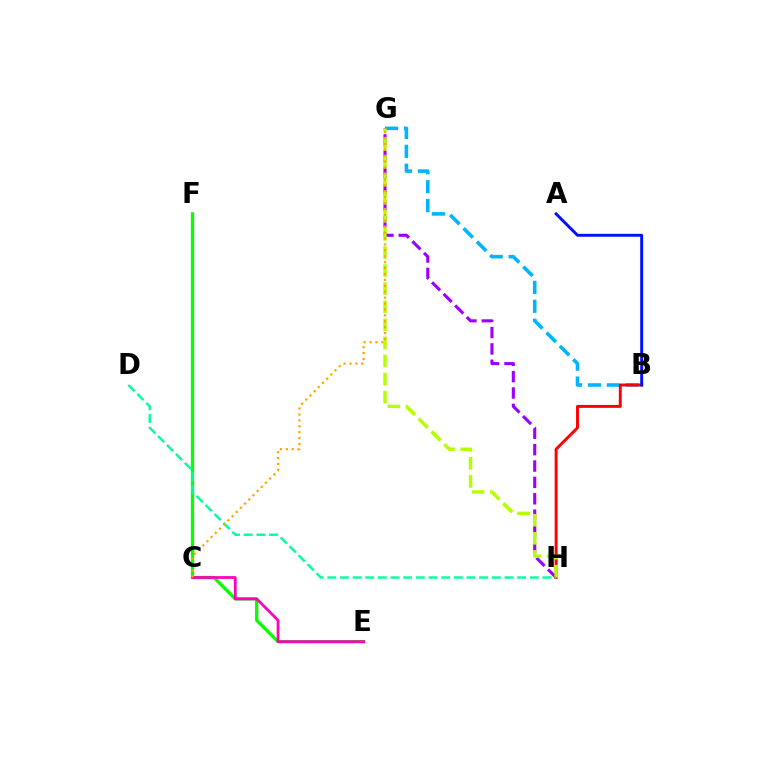{('B', 'G'): [{'color': '#00b5ff', 'line_style': 'dashed', 'thickness': 2.57}], ('E', 'F'): [{'color': '#08ff00', 'line_style': 'solid', 'thickness': 2.36}], ('G', 'H'): [{'color': '#9b00ff', 'line_style': 'dashed', 'thickness': 2.22}, {'color': '#b3ff00', 'line_style': 'dashed', 'thickness': 2.46}], ('B', 'H'): [{'color': '#ff0000', 'line_style': 'solid', 'thickness': 2.11}], ('A', 'B'): [{'color': '#0010ff', 'line_style': 'solid', 'thickness': 2.1}], ('C', 'E'): [{'color': '#ff00bd', 'line_style': 'solid', 'thickness': 1.99}], ('D', 'H'): [{'color': '#00ff9d', 'line_style': 'dashed', 'thickness': 1.72}], ('C', 'G'): [{'color': '#ffa500', 'line_style': 'dotted', 'thickness': 1.61}]}